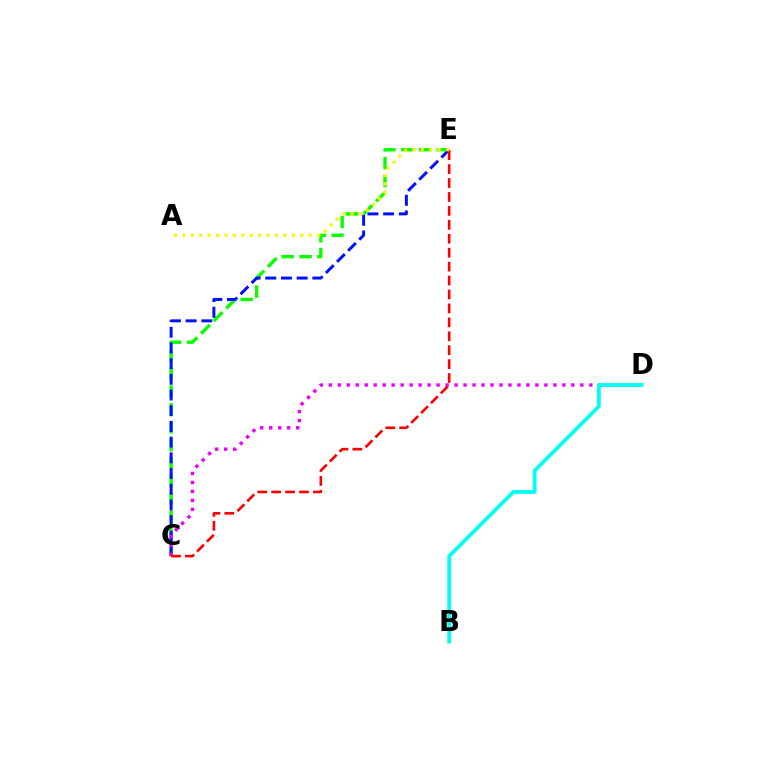{('C', 'E'): [{'color': '#08ff00', 'line_style': 'dashed', 'thickness': 2.42}, {'color': '#0010ff', 'line_style': 'dashed', 'thickness': 2.13}, {'color': '#ff0000', 'line_style': 'dashed', 'thickness': 1.89}], ('C', 'D'): [{'color': '#ee00ff', 'line_style': 'dotted', 'thickness': 2.44}], ('A', 'E'): [{'color': '#fcf500', 'line_style': 'dotted', 'thickness': 2.29}], ('B', 'D'): [{'color': '#00fff6', 'line_style': 'solid', 'thickness': 2.72}]}